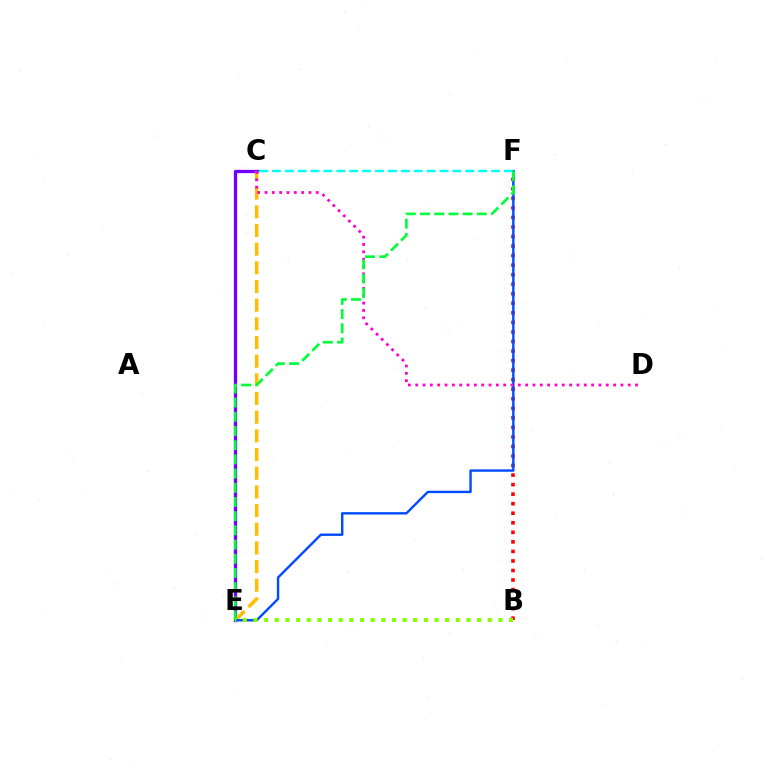{('C', 'E'): [{'color': '#7200ff', 'line_style': 'solid', 'thickness': 2.38}, {'color': '#ffbd00', 'line_style': 'dashed', 'thickness': 2.54}], ('B', 'F'): [{'color': '#ff0000', 'line_style': 'dotted', 'thickness': 2.59}], ('E', 'F'): [{'color': '#004bff', 'line_style': 'solid', 'thickness': 1.72}, {'color': '#00ff39', 'line_style': 'dashed', 'thickness': 1.93}], ('B', 'E'): [{'color': '#84ff00', 'line_style': 'dotted', 'thickness': 2.89}], ('C', 'D'): [{'color': '#ff00cf', 'line_style': 'dotted', 'thickness': 1.99}], ('C', 'F'): [{'color': '#00fff6', 'line_style': 'dashed', 'thickness': 1.75}]}